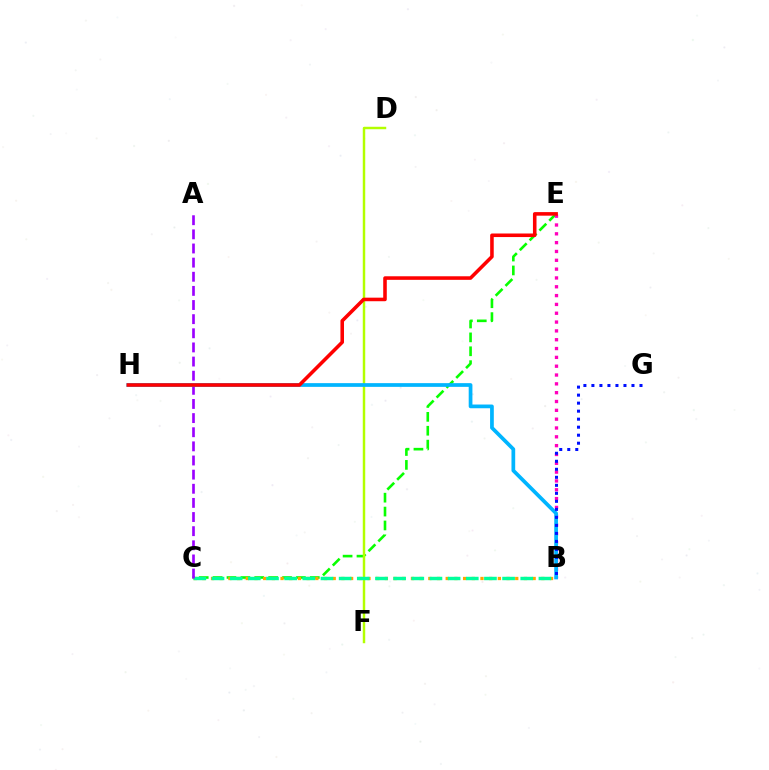{('C', 'E'): [{'color': '#08ff00', 'line_style': 'dashed', 'thickness': 1.89}], ('B', 'E'): [{'color': '#ff00bd', 'line_style': 'dotted', 'thickness': 2.4}], ('B', 'C'): [{'color': '#ffa500', 'line_style': 'dotted', 'thickness': 2.36}, {'color': '#00ff9d', 'line_style': 'dashed', 'thickness': 2.47}], ('D', 'F'): [{'color': '#b3ff00', 'line_style': 'solid', 'thickness': 1.77}], ('A', 'C'): [{'color': '#9b00ff', 'line_style': 'dashed', 'thickness': 1.92}], ('B', 'H'): [{'color': '#00b5ff', 'line_style': 'solid', 'thickness': 2.68}], ('B', 'G'): [{'color': '#0010ff', 'line_style': 'dotted', 'thickness': 2.18}], ('E', 'H'): [{'color': '#ff0000', 'line_style': 'solid', 'thickness': 2.57}]}